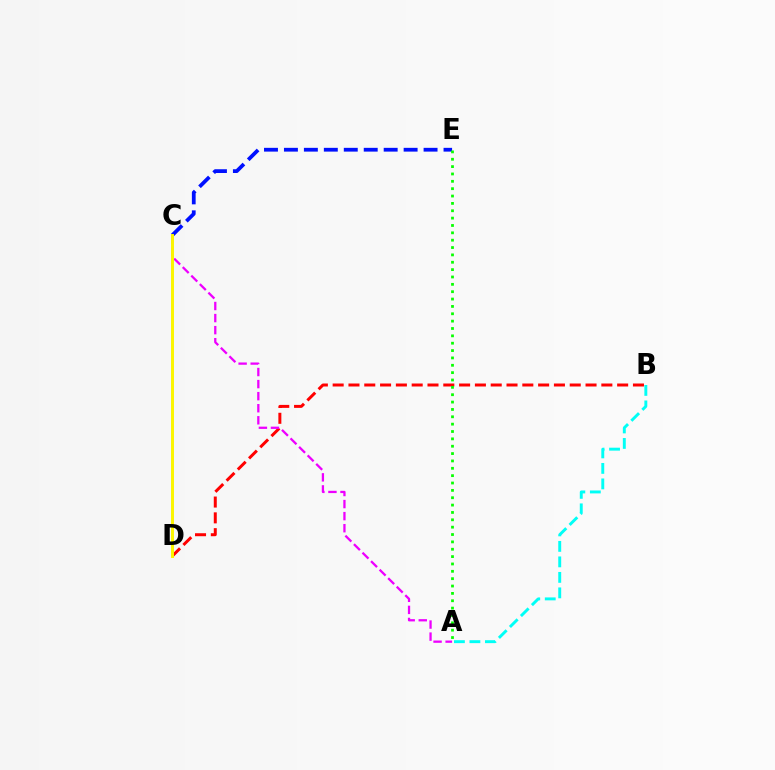{('B', 'D'): [{'color': '#ff0000', 'line_style': 'dashed', 'thickness': 2.15}], ('A', 'B'): [{'color': '#00fff6', 'line_style': 'dashed', 'thickness': 2.11}], ('C', 'E'): [{'color': '#0010ff', 'line_style': 'dashed', 'thickness': 2.71}], ('A', 'C'): [{'color': '#ee00ff', 'line_style': 'dashed', 'thickness': 1.64}], ('C', 'D'): [{'color': '#fcf500', 'line_style': 'solid', 'thickness': 2.13}], ('A', 'E'): [{'color': '#08ff00', 'line_style': 'dotted', 'thickness': 2.0}]}